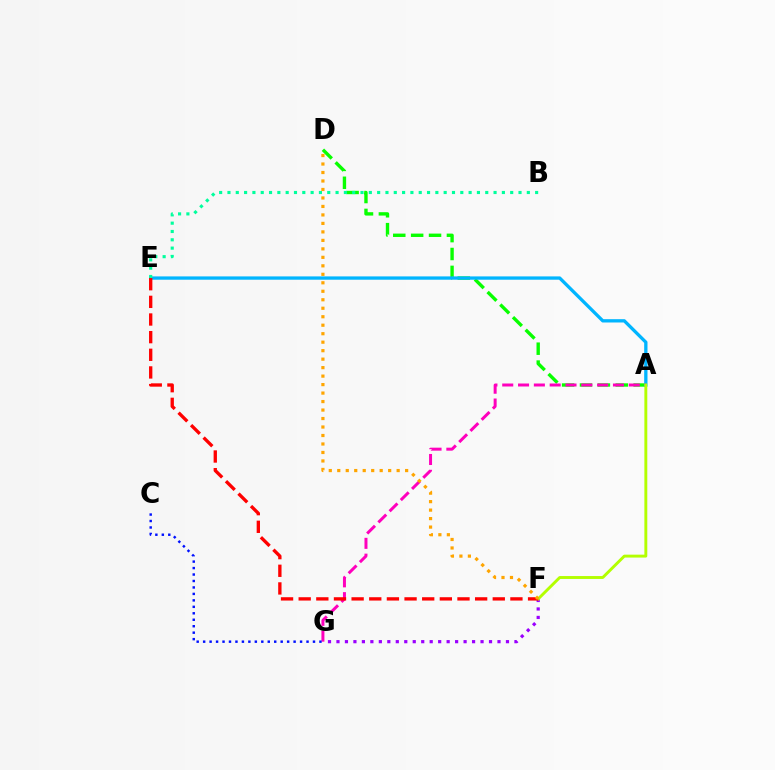{('A', 'D'): [{'color': '#08ff00', 'line_style': 'dashed', 'thickness': 2.43}], ('A', 'E'): [{'color': '#00b5ff', 'line_style': 'solid', 'thickness': 2.38}], ('B', 'E'): [{'color': '#00ff9d', 'line_style': 'dotted', 'thickness': 2.26}], ('A', 'G'): [{'color': '#ff00bd', 'line_style': 'dashed', 'thickness': 2.15}], ('F', 'G'): [{'color': '#9b00ff', 'line_style': 'dotted', 'thickness': 2.3}], ('A', 'F'): [{'color': '#b3ff00', 'line_style': 'solid', 'thickness': 2.09}], ('E', 'F'): [{'color': '#ff0000', 'line_style': 'dashed', 'thickness': 2.4}], ('D', 'F'): [{'color': '#ffa500', 'line_style': 'dotted', 'thickness': 2.31}], ('C', 'G'): [{'color': '#0010ff', 'line_style': 'dotted', 'thickness': 1.76}]}